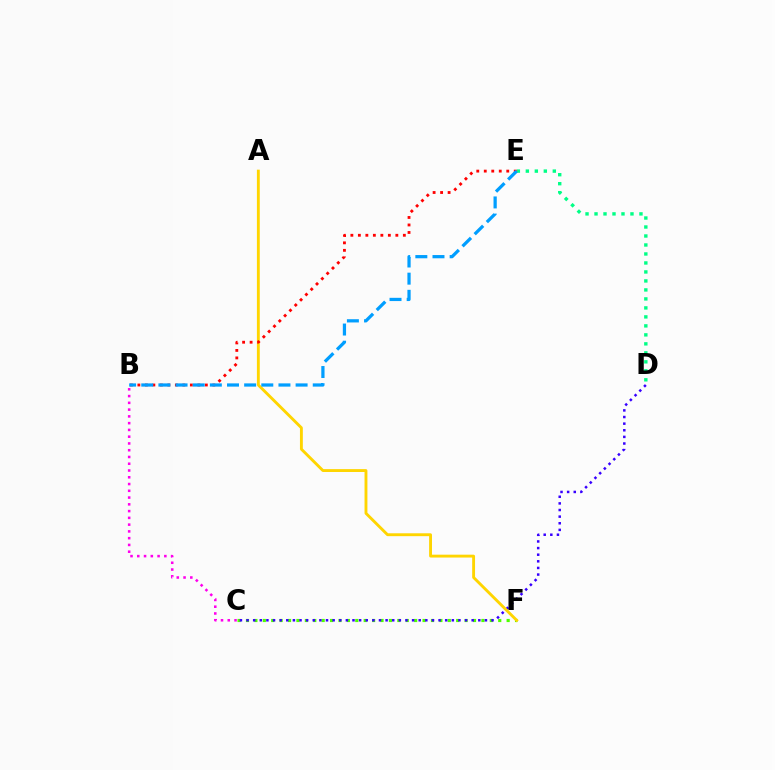{('C', 'F'): [{'color': '#4fff00', 'line_style': 'dotted', 'thickness': 2.28}], ('B', 'C'): [{'color': '#ff00ed', 'line_style': 'dotted', 'thickness': 1.84}], ('D', 'E'): [{'color': '#00ff86', 'line_style': 'dotted', 'thickness': 2.44}], ('C', 'D'): [{'color': '#3700ff', 'line_style': 'dotted', 'thickness': 1.8}], ('A', 'F'): [{'color': '#ffd500', 'line_style': 'solid', 'thickness': 2.07}], ('B', 'E'): [{'color': '#ff0000', 'line_style': 'dotted', 'thickness': 2.04}, {'color': '#009eff', 'line_style': 'dashed', 'thickness': 2.33}]}